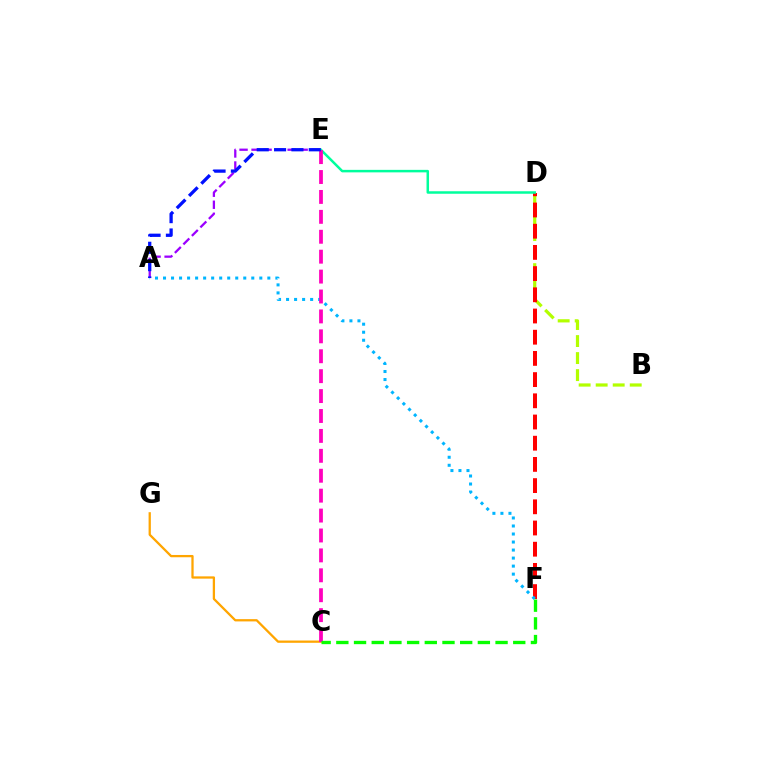{('B', 'D'): [{'color': '#b3ff00', 'line_style': 'dashed', 'thickness': 2.31}], ('D', 'F'): [{'color': '#ff0000', 'line_style': 'dashed', 'thickness': 2.88}], ('A', 'E'): [{'color': '#9b00ff', 'line_style': 'dashed', 'thickness': 1.63}, {'color': '#0010ff', 'line_style': 'dashed', 'thickness': 2.36}], ('A', 'F'): [{'color': '#00b5ff', 'line_style': 'dotted', 'thickness': 2.18}], ('D', 'E'): [{'color': '#00ff9d', 'line_style': 'solid', 'thickness': 1.8}], ('C', 'G'): [{'color': '#ffa500', 'line_style': 'solid', 'thickness': 1.64}], ('C', 'E'): [{'color': '#ff00bd', 'line_style': 'dashed', 'thickness': 2.71}], ('C', 'F'): [{'color': '#08ff00', 'line_style': 'dashed', 'thickness': 2.4}]}